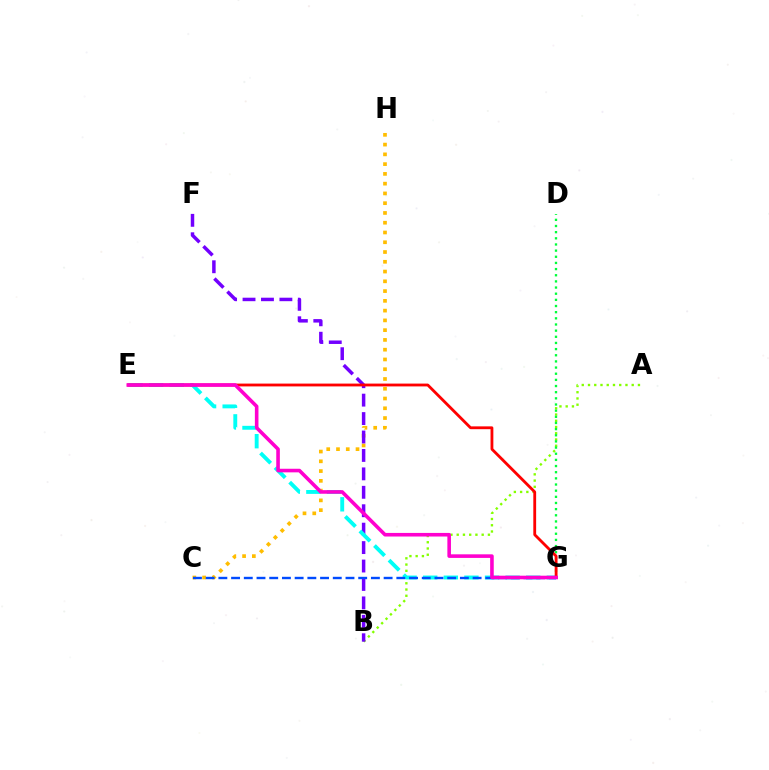{('C', 'H'): [{'color': '#ffbd00', 'line_style': 'dotted', 'thickness': 2.65}], ('A', 'B'): [{'color': '#84ff00', 'line_style': 'dotted', 'thickness': 1.7}], ('B', 'F'): [{'color': '#7200ff', 'line_style': 'dashed', 'thickness': 2.5}], ('E', 'G'): [{'color': '#00fff6', 'line_style': 'dashed', 'thickness': 2.8}, {'color': '#ff0000', 'line_style': 'solid', 'thickness': 2.03}, {'color': '#ff00cf', 'line_style': 'solid', 'thickness': 2.59}], ('C', 'G'): [{'color': '#004bff', 'line_style': 'dashed', 'thickness': 1.73}], ('D', 'G'): [{'color': '#00ff39', 'line_style': 'dotted', 'thickness': 1.67}]}